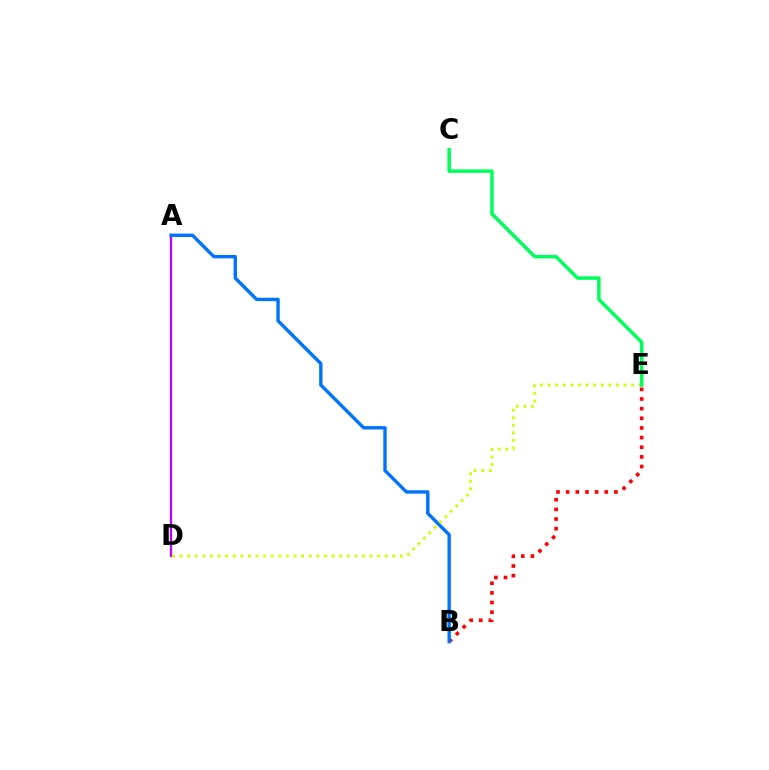{('B', 'E'): [{'color': '#ff0000', 'line_style': 'dotted', 'thickness': 2.62}], ('A', 'D'): [{'color': '#b900ff', 'line_style': 'solid', 'thickness': 1.61}], ('A', 'B'): [{'color': '#0074ff', 'line_style': 'solid', 'thickness': 2.44}], ('D', 'E'): [{'color': '#d1ff00', 'line_style': 'dotted', 'thickness': 2.06}], ('C', 'E'): [{'color': '#00ff5c', 'line_style': 'solid', 'thickness': 2.53}]}